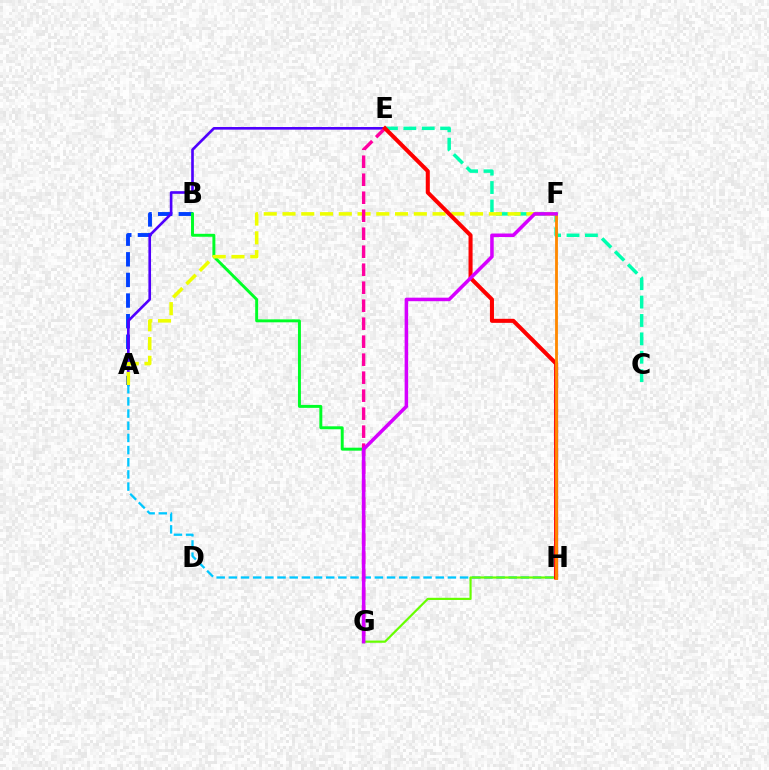{('A', 'B'): [{'color': '#003fff', 'line_style': 'dashed', 'thickness': 2.8}], ('A', 'E'): [{'color': '#4f00ff', 'line_style': 'solid', 'thickness': 1.9}], ('B', 'G'): [{'color': '#00ff27', 'line_style': 'solid', 'thickness': 2.12}], ('A', 'H'): [{'color': '#00c7ff', 'line_style': 'dashed', 'thickness': 1.65}], ('C', 'E'): [{'color': '#00ffaf', 'line_style': 'dashed', 'thickness': 2.5}], ('A', 'F'): [{'color': '#eeff00', 'line_style': 'dashed', 'thickness': 2.55}], ('G', 'H'): [{'color': '#66ff00', 'line_style': 'solid', 'thickness': 1.57}], ('E', 'G'): [{'color': '#ff00a0', 'line_style': 'dashed', 'thickness': 2.44}], ('E', 'H'): [{'color': '#ff0000', 'line_style': 'solid', 'thickness': 2.91}], ('F', 'H'): [{'color': '#ff8800', 'line_style': 'solid', 'thickness': 2.03}], ('F', 'G'): [{'color': '#d600ff', 'line_style': 'solid', 'thickness': 2.54}]}